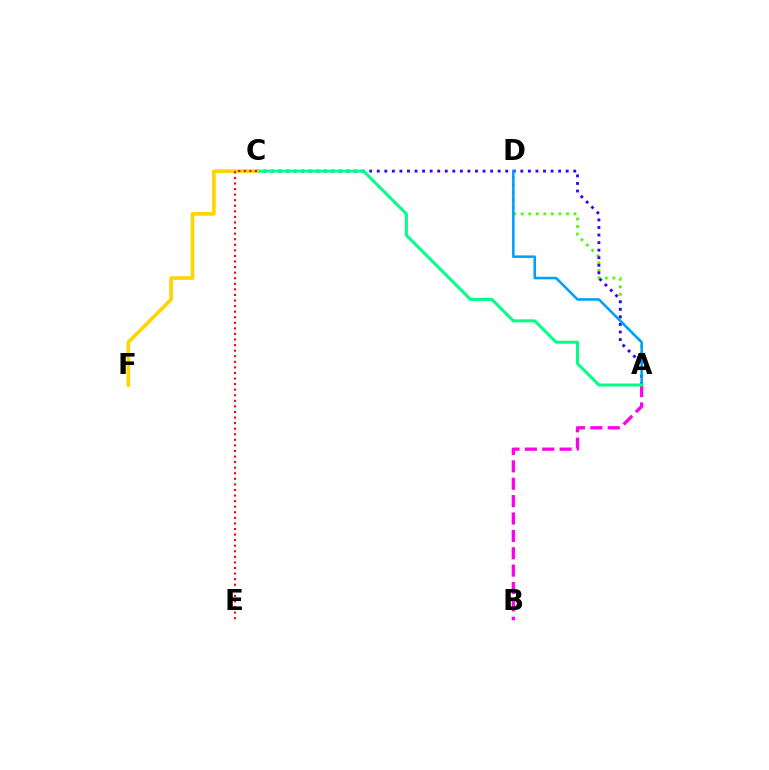{('A', 'D'): [{'color': '#4fff00', 'line_style': 'dotted', 'thickness': 2.05}, {'color': '#009eff', 'line_style': 'solid', 'thickness': 1.84}], ('A', 'B'): [{'color': '#ff00ed', 'line_style': 'dashed', 'thickness': 2.36}], ('A', 'C'): [{'color': '#3700ff', 'line_style': 'dotted', 'thickness': 2.05}, {'color': '#00ff86', 'line_style': 'solid', 'thickness': 2.17}], ('C', 'F'): [{'color': '#ffd500', 'line_style': 'solid', 'thickness': 2.6}], ('C', 'E'): [{'color': '#ff0000', 'line_style': 'dotted', 'thickness': 1.51}]}